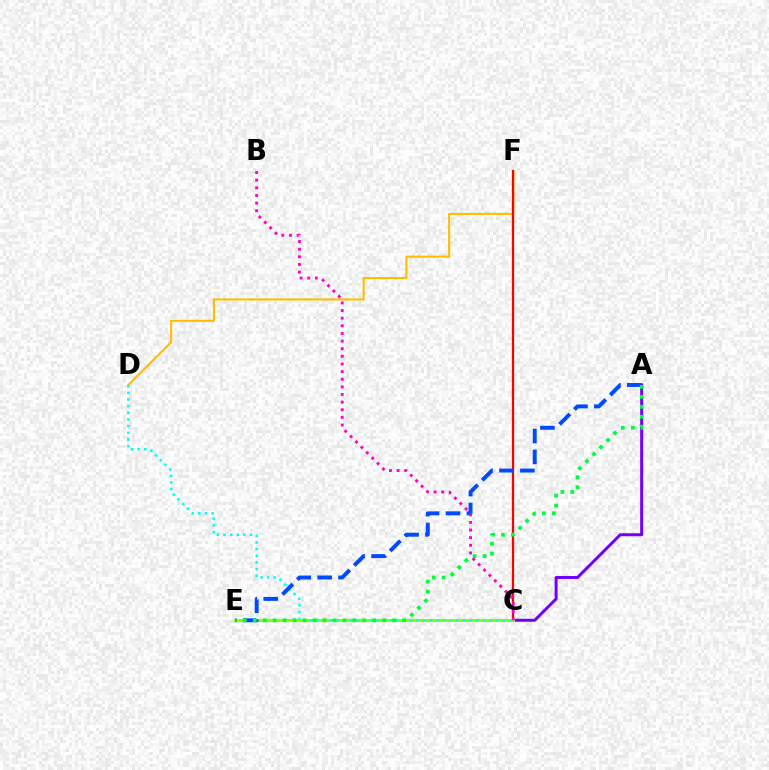{('D', 'F'): [{'color': '#ffbd00', 'line_style': 'solid', 'thickness': 1.5}], ('A', 'C'): [{'color': '#7200ff', 'line_style': 'solid', 'thickness': 2.14}], ('C', 'F'): [{'color': '#ff0000', 'line_style': 'solid', 'thickness': 1.63}], ('C', 'E'): [{'color': '#84ff00', 'line_style': 'solid', 'thickness': 2.19}], ('C', 'D'): [{'color': '#00fff6', 'line_style': 'dotted', 'thickness': 1.81}], ('A', 'E'): [{'color': '#004bff', 'line_style': 'dashed', 'thickness': 2.84}, {'color': '#00ff39', 'line_style': 'dotted', 'thickness': 2.71}], ('B', 'C'): [{'color': '#ff00cf', 'line_style': 'dotted', 'thickness': 2.07}]}